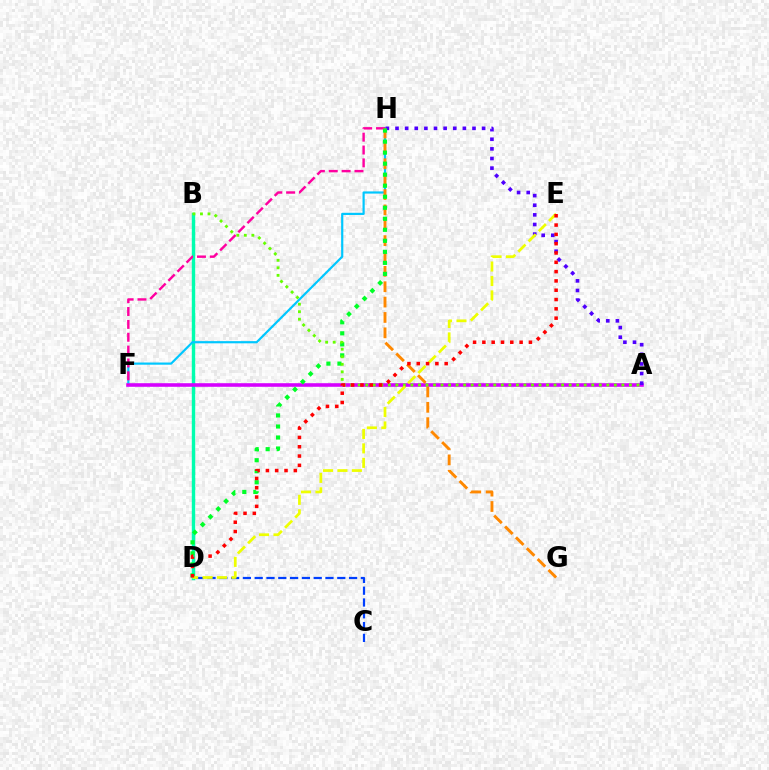{('B', 'D'): [{'color': '#00ffaf', 'line_style': 'solid', 'thickness': 2.45}], ('F', 'H'): [{'color': '#00c7ff', 'line_style': 'solid', 'thickness': 1.58}, {'color': '#ff00a0', 'line_style': 'dashed', 'thickness': 1.75}], ('A', 'F'): [{'color': '#d600ff', 'line_style': 'solid', 'thickness': 2.58}], ('C', 'D'): [{'color': '#003fff', 'line_style': 'dashed', 'thickness': 1.6}], ('A', 'H'): [{'color': '#4f00ff', 'line_style': 'dotted', 'thickness': 2.61}], ('G', 'H'): [{'color': '#ff8800', 'line_style': 'dashed', 'thickness': 2.09}], ('D', 'H'): [{'color': '#00ff27', 'line_style': 'dotted', 'thickness': 2.99}], ('A', 'B'): [{'color': '#66ff00', 'line_style': 'dotted', 'thickness': 2.05}], ('D', 'E'): [{'color': '#eeff00', 'line_style': 'dashed', 'thickness': 1.96}, {'color': '#ff0000', 'line_style': 'dotted', 'thickness': 2.53}]}